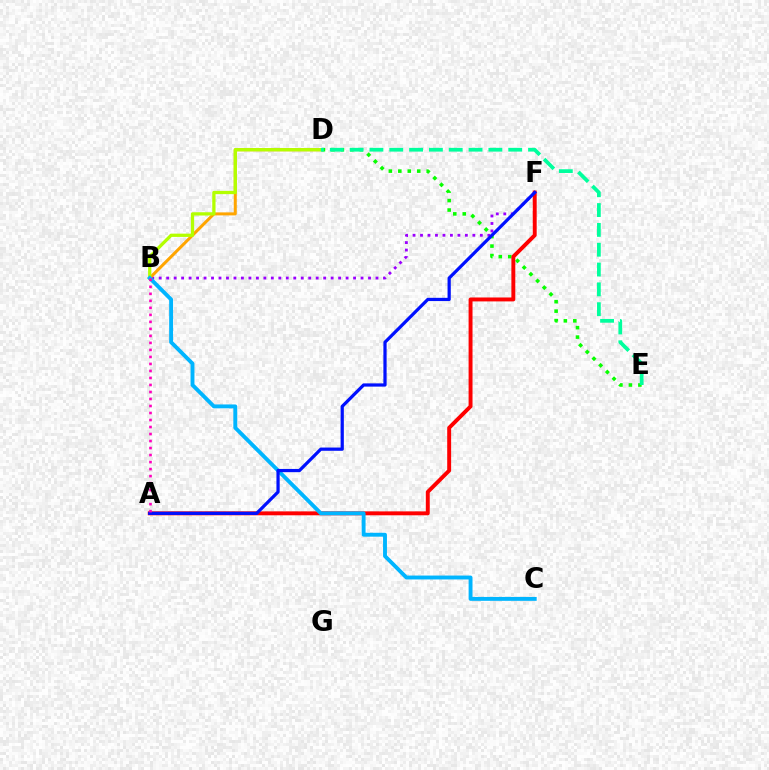{('B', 'F'): [{'color': '#9b00ff', 'line_style': 'dotted', 'thickness': 2.03}], ('D', 'E'): [{'color': '#08ff00', 'line_style': 'dotted', 'thickness': 2.57}, {'color': '#00ff9d', 'line_style': 'dashed', 'thickness': 2.69}], ('B', 'D'): [{'color': '#ffa500', 'line_style': 'solid', 'thickness': 2.17}, {'color': '#b3ff00', 'line_style': 'solid', 'thickness': 2.35}], ('A', 'F'): [{'color': '#ff0000', 'line_style': 'solid', 'thickness': 2.82}, {'color': '#0010ff', 'line_style': 'solid', 'thickness': 2.32}], ('B', 'C'): [{'color': '#00b5ff', 'line_style': 'solid', 'thickness': 2.8}], ('A', 'B'): [{'color': '#ff00bd', 'line_style': 'dotted', 'thickness': 1.9}]}